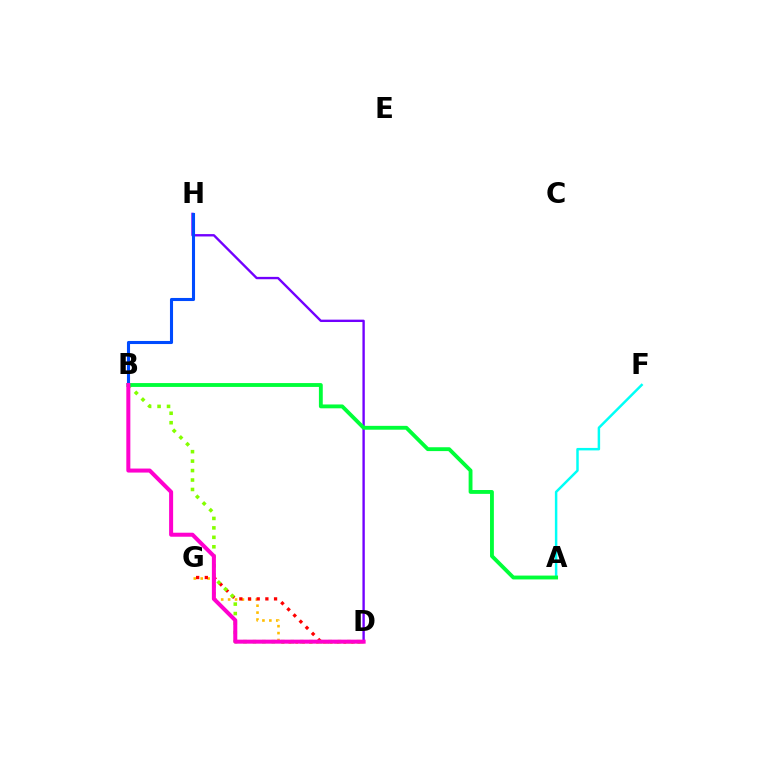{('D', 'G'): [{'color': '#ffbd00', 'line_style': 'dotted', 'thickness': 1.88}, {'color': '#ff0000', 'line_style': 'dotted', 'thickness': 2.36}], ('D', 'H'): [{'color': '#7200ff', 'line_style': 'solid', 'thickness': 1.71}], ('A', 'F'): [{'color': '#00fff6', 'line_style': 'solid', 'thickness': 1.78}], ('B', 'H'): [{'color': '#004bff', 'line_style': 'solid', 'thickness': 2.22}], ('B', 'D'): [{'color': '#84ff00', 'line_style': 'dotted', 'thickness': 2.57}, {'color': '#ff00cf', 'line_style': 'solid', 'thickness': 2.89}], ('A', 'B'): [{'color': '#00ff39', 'line_style': 'solid', 'thickness': 2.77}]}